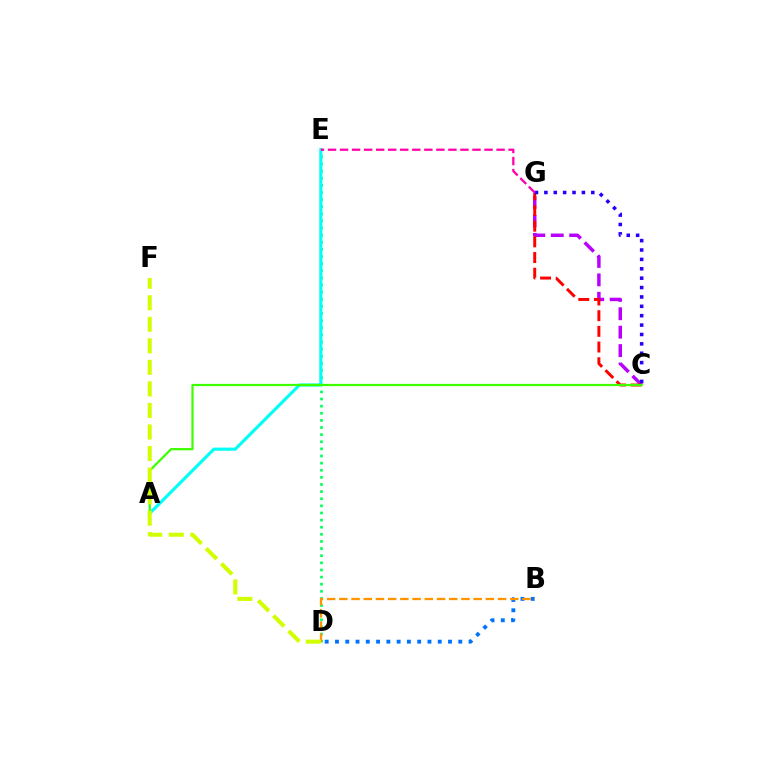{('D', 'E'): [{'color': '#00ff5c', 'line_style': 'dotted', 'thickness': 1.93}], ('C', 'G'): [{'color': '#b900ff', 'line_style': 'dashed', 'thickness': 2.5}, {'color': '#ff0000', 'line_style': 'dashed', 'thickness': 2.13}, {'color': '#2500ff', 'line_style': 'dotted', 'thickness': 2.55}], ('A', 'E'): [{'color': '#00fff6', 'line_style': 'solid', 'thickness': 2.25}], ('A', 'C'): [{'color': '#3dff00', 'line_style': 'solid', 'thickness': 1.61}], ('B', 'D'): [{'color': '#0074ff', 'line_style': 'dotted', 'thickness': 2.79}, {'color': '#ff9400', 'line_style': 'dashed', 'thickness': 1.66}], ('D', 'F'): [{'color': '#d1ff00', 'line_style': 'dashed', 'thickness': 2.93}], ('E', 'G'): [{'color': '#ff00ac', 'line_style': 'dashed', 'thickness': 1.64}]}